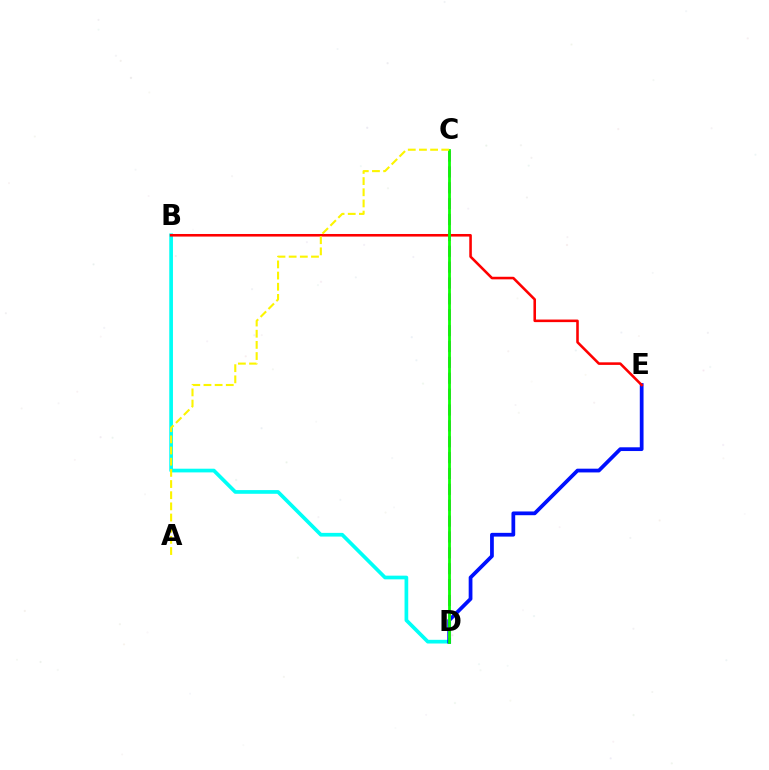{('B', 'D'): [{'color': '#00fff6', 'line_style': 'solid', 'thickness': 2.66}], ('D', 'E'): [{'color': '#0010ff', 'line_style': 'solid', 'thickness': 2.7}], ('C', 'D'): [{'color': '#ee00ff', 'line_style': 'dashed', 'thickness': 2.16}, {'color': '#08ff00', 'line_style': 'solid', 'thickness': 2.0}], ('B', 'E'): [{'color': '#ff0000', 'line_style': 'solid', 'thickness': 1.85}], ('A', 'C'): [{'color': '#fcf500', 'line_style': 'dashed', 'thickness': 1.52}]}